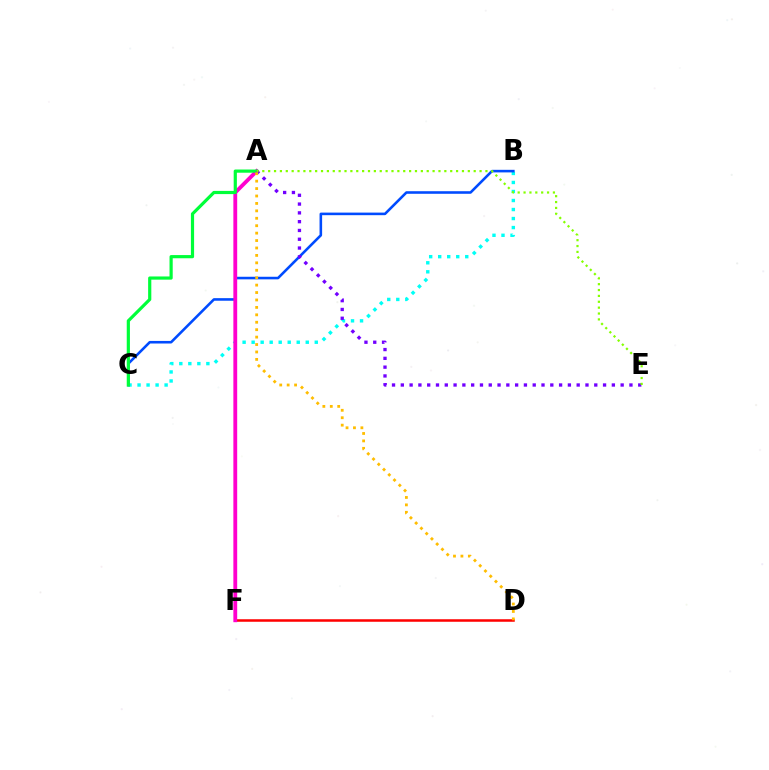{('B', 'C'): [{'color': '#00fff6', 'line_style': 'dotted', 'thickness': 2.45}, {'color': '#004bff', 'line_style': 'solid', 'thickness': 1.86}], ('D', 'F'): [{'color': '#ff0000', 'line_style': 'solid', 'thickness': 1.82}], ('A', 'F'): [{'color': '#ff00cf', 'line_style': 'solid', 'thickness': 2.75}], ('A', 'C'): [{'color': '#00ff39', 'line_style': 'solid', 'thickness': 2.3}], ('A', 'E'): [{'color': '#7200ff', 'line_style': 'dotted', 'thickness': 2.39}, {'color': '#84ff00', 'line_style': 'dotted', 'thickness': 1.6}], ('A', 'D'): [{'color': '#ffbd00', 'line_style': 'dotted', 'thickness': 2.02}]}